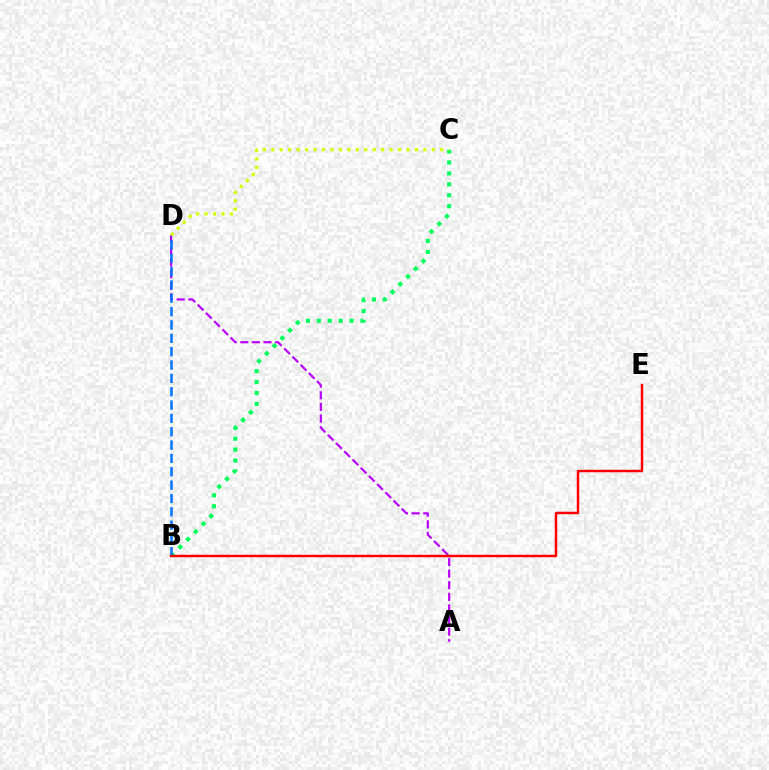{('A', 'D'): [{'color': '#b900ff', 'line_style': 'dashed', 'thickness': 1.58}], ('B', 'C'): [{'color': '#00ff5c', 'line_style': 'dotted', 'thickness': 2.97}], ('B', 'D'): [{'color': '#0074ff', 'line_style': 'dashed', 'thickness': 1.81}], ('B', 'E'): [{'color': '#ff0000', 'line_style': 'solid', 'thickness': 1.77}], ('C', 'D'): [{'color': '#d1ff00', 'line_style': 'dotted', 'thickness': 2.3}]}